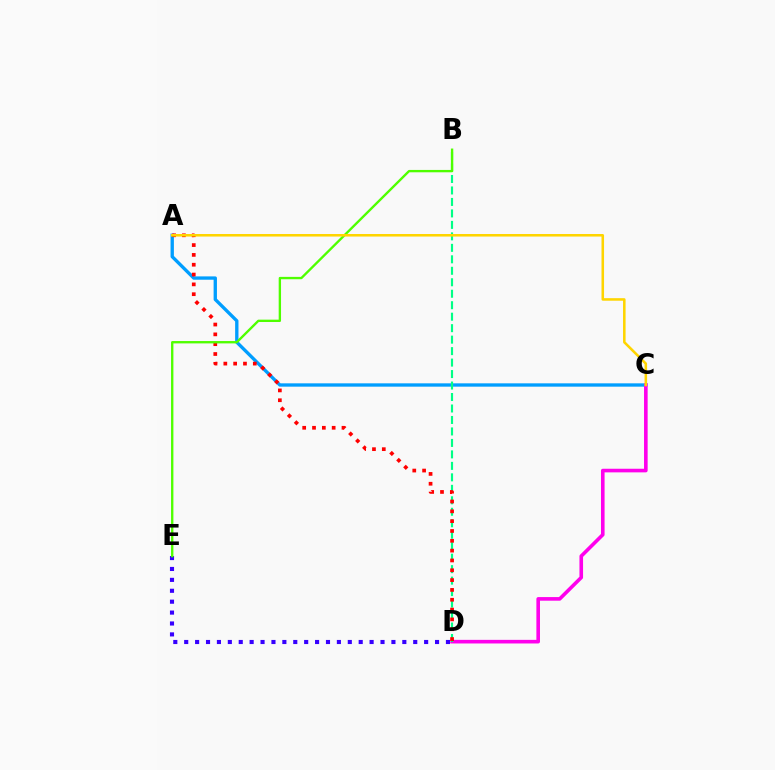{('A', 'C'): [{'color': '#009eff', 'line_style': 'solid', 'thickness': 2.4}, {'color': '#ffd500', 'line_style': 'solid', 'thickness': 1.83}], ('C', 'D'): [{'color': '#ff00ed', 'line_style': 'solid', 'thickness': 2.6}], ('D', 'E'): [{'color': '#3700ff', 'line_style': 'dotted', 'thickness': 2.96}], ('B', 'D'): [{'color': '#00ff86', 'line_style': 'dashed', 'thickness': 1.56}], ('A', 'D'): [{'color': '#ff0000', 'line_style': 'dotted', 'thickness': 2.67}], ('B', 'E'): [{'color': '#4fff00', 'line_style': 'solid', 'thickness': 1.7}]}